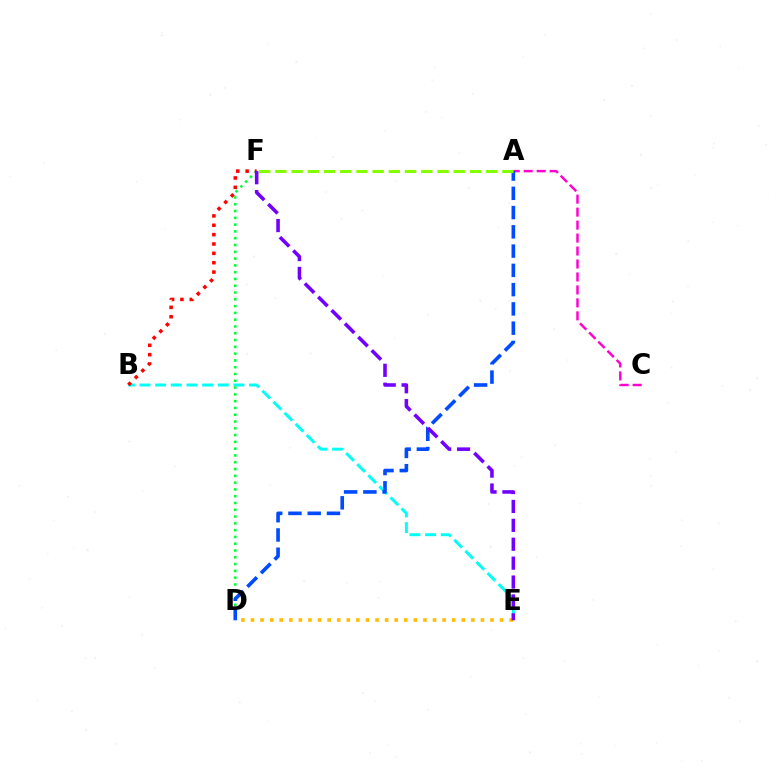{('B', 'E'): [{'color': '#00fff6', 'line_style': 'dashed', 'thickness': 2.13}], ('D', 'F'): [{'color': '#00ff39', 'line_style': 'dotted', 'thickness': 1.84}], ('A', 'C'): [{'color': '#ff00cf', 'line_style': 'dashed', 'thickness': 1.76}], ('B', 'F'): [{'color': '#ff0000', 'line_style': 'dotted', 'thickness': 2.54}], ('A', 'D'): [{'color': '#004bff', 'line_style': 'dashed', 'thickness': 2.62}], ('D', 'E'): [{'color': '#ffbd00', 'line_style': 'dotted', 'thickness': 2.6}], ('E', 'F'): [{'color': '#7200ff', 'line_style': 'dashed', 'thickness': 2.57}], ('A', 'F'): [{'color': '#84ff00', 'line_style': 'dashed', 'thickness': 2.2}]}